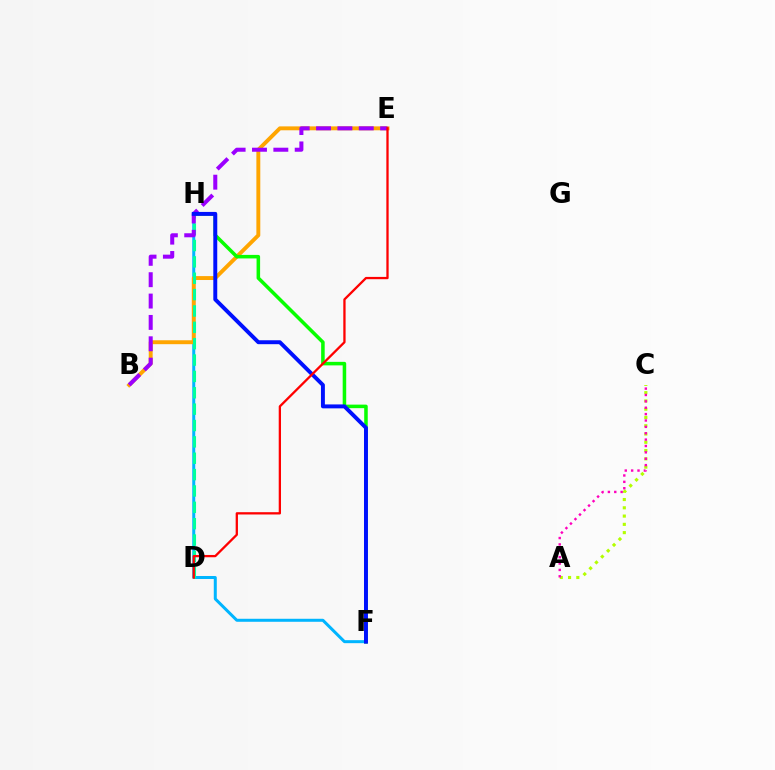{('A', 'C'): [{'color': '#b3ff00', 'line_style': 'dotted', 'thickness': 2.25}, {'color': '#ff00bd', 'line_style': 'dotted', 'thickness': 1.73}], ('F', 'H'): [{'color': '#00b5ff', 'line_style': 'solid', 'thickness': 2.16}, {'color': '#08ff00', 'line_style': 'solid', 'thickness': 2.54}, {'color': '#0010ff', 'line_style': 'solid', 'thickness': 2.83}], ('B', 'E'): [{'color': '#ffa500', 'line_style': 'solid', 'thickness': 2.82}, {'color': '#9b00ff', 'line_style': 'dashed', 'thickness': 2.9}], ('D', 'H'): [{'color': '#00ff9d', 'line_style': 'dashed', 'thickness': 2.22}], ('D', 'E'): [{'color': '#ff0000', 'line_style': 'solid', 'thickness': 1.65}]}